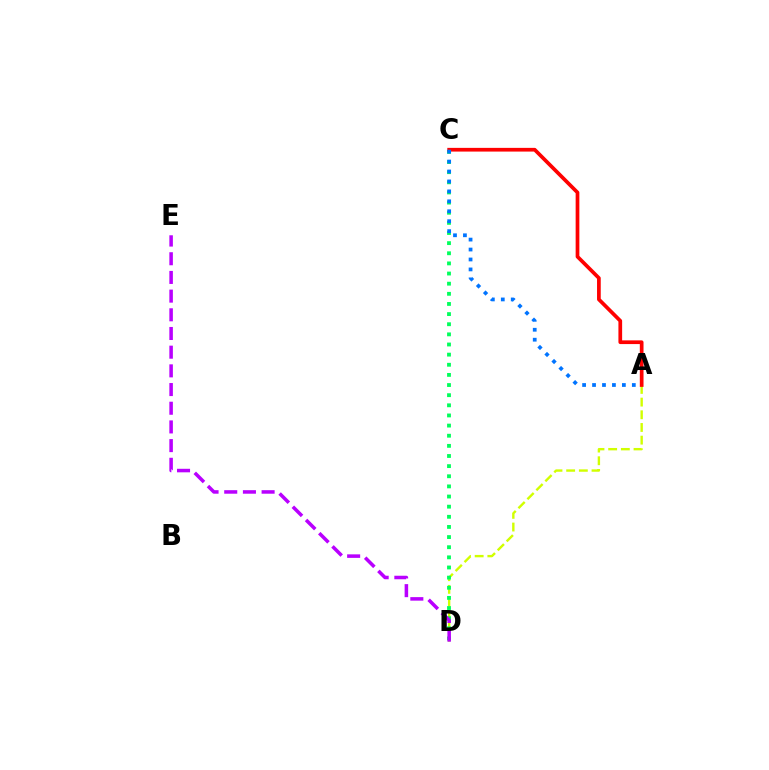{('A', 'D'): [{'color': '#d1ff00', 'line_style': 'dashed', 'thickness': 1.72}], ('C', 'D'): [{'color': '#00ff5c', 'line_style': 'dotted', 'thickness': 2.75}], ('A', 'C'): [{'color': '#ff0000', 'line_style': 'solid', 'thickness': 2.67}, {'color': '#0074ff', 'line_style': 'dotted', 'thickness': 2.7}], ('D', 'E'): [{'color': '#b900ff', 'line_style': 'dashed', 'thickness': 2.54}]}